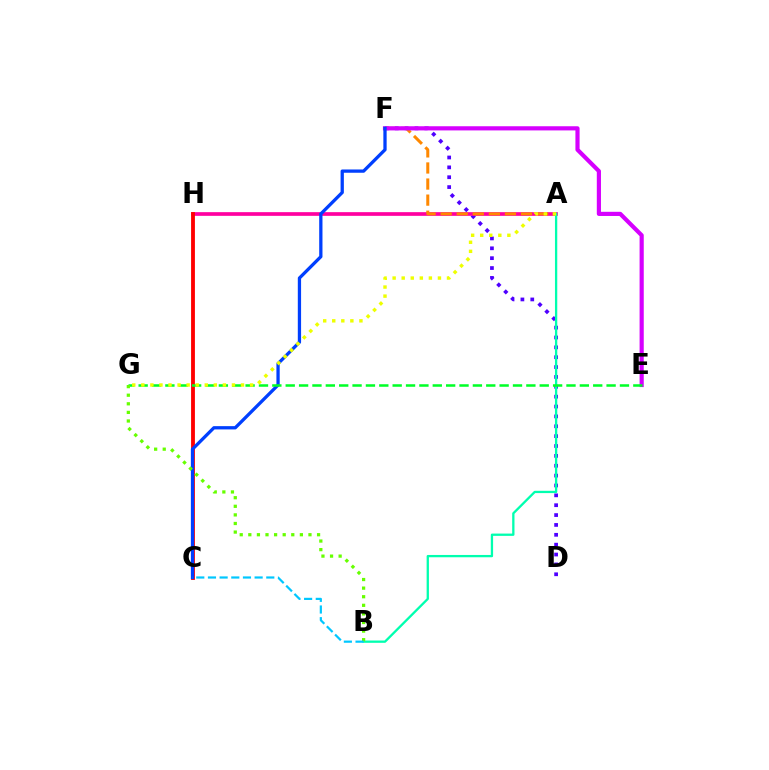{('D', 'F'): [{'color': '#4f00ff', 'line_style': 'dotted', 'thickness': 2.68}], ('A', 'H'): [{'color': '#ff00a0', 'line_style': 'solid', 'thickness': 2.65}], ('C', 'H'): [{'color': '#ff0000', 'line_style': 'solid', 'thickness': 2.76}], ('A', 'F'): [{'color': '#ff8800', 'line_style': 'dashed', 'thickness': 2.18}], ('E', 'F'): [{'color': '#d600ff', 'line_style': 'solid', 'thickness': 3.0}], ('A', 'B'): [{'color': '#00ffaf', 'line_style': 'solid', 'thickness': 1.66}], ('C', 'F'): [{'color': '#003fff', 'line_style': 'solid', 'thickness': 2.36}], ('E', 'G'): [{'color': '#00ff27', 'line_style': 'dashed', 'thickness': 1.82}], ('A', 'G'): [{'color': '#eeff00', 'line_style': 'dotted', 'thickness': 2.46}], ('B', 'G'): [{'color': '#66ff00', 'line_style': 'dotted', 'thickness': 2.33}], ('B', 'C'): [{'color': '#00c7ff', 'line_style': 'dashed', 'thickness': 1.59}]}